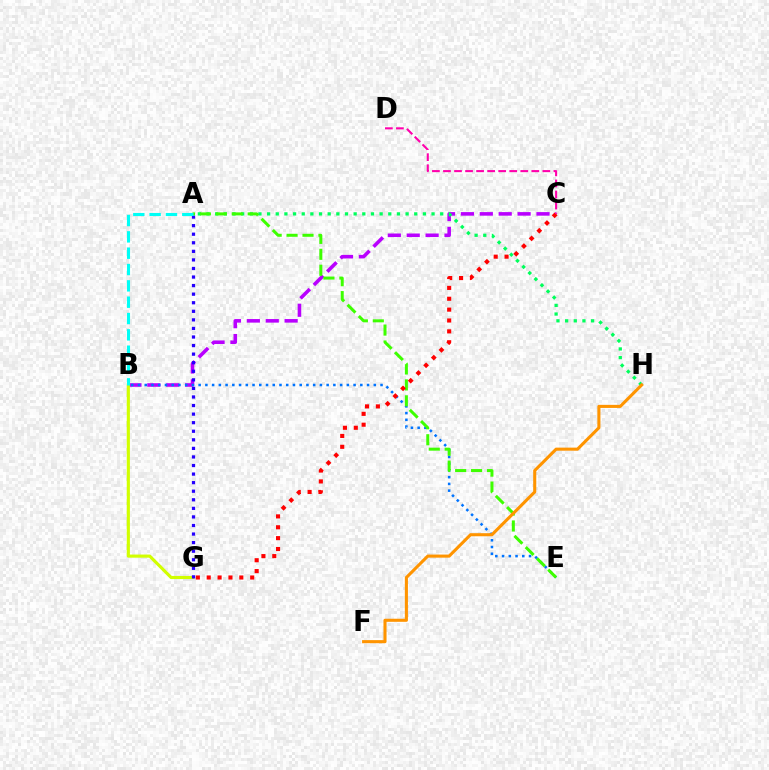{('B', 'C'): [{'color': '#b900ff', 'line_style': 'dashed', 'thickness': 2.57}], ('B', 'G'): [{'color': '#d1ff00', 'line_style': 'solid', 'thickness': 2.26}], ('A', 'G'): [{'color': '#2500ff', 'line_style': 'dotted', 'thickness': 2.33}], ('B', 'E'): [{'color': '#0074ff', 'line_style': 'dotted', 'thickness': 1.83}], ('A', 'H'): [{'color': '#00ff5c', 'line_style': 'dotted', 'thickness': 2.35}], ('A', 'E'): [{'color': '#3dff00', 'line_style': 'dashed', 'thickness': 2.16}], ('A', 'B'): [{'color': '#00fff6', 'line_style': 'dashed', 'thickness': 2.22}], ('C', 'G'): [{'color': '#ff0000', 'line_style': 'dotted', 'thickness': 2.95}], ('F', 'H'): [{'color': '#ff9400', 'line_style': 'solid', 'thickness': 2.22}], ('C', 'D'): [{'color': '#ff00ac', 'line_style': 'dashed', 'thickness': 1.5}]}